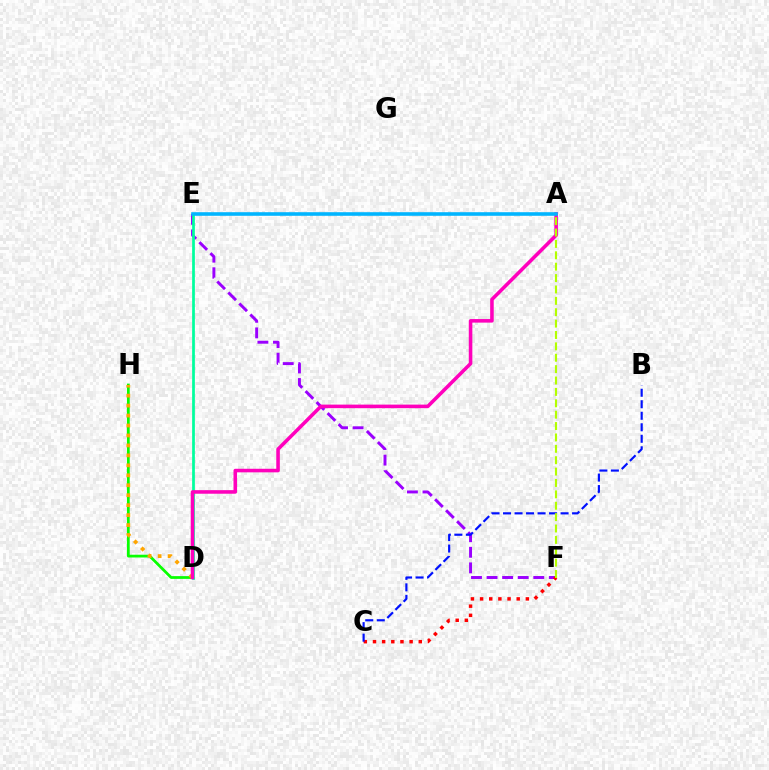{('E', 'F'): [{'color': '#9b00ff', 'line_style': 'dashed', 'thickness': 2.12}], ('C', 'F'): [{'color': '#ff0000', 'line_style': 'dotted', 'thickness': 2.49}], ('D', 'H'): [{'color': '#08ff00', 'line_style': 'solid', 'thickness': 1.99}, {'color': '#ffa500', 'line_style': 'dotted', 'thickness': 2.71}], ('D', 'E'): [{'color': '#00ff9d', 'line_style': 'solid', 'thickness': 1.96}], ('B', 'C'): [{'color': '#0010ff', 'line_style': 'dashed', 'thickness': 1.56}], ('A', 'D'): [{'color': '#ff00bd', 'line_style': 'solid', 'thickness': 2.57}], ('A', 'F'): [{'color': '#b3ff00', 'line_style': 'dashed', 'thickness': 1.55}], ('A', 'E'): [{'color': '#00b5ff', 'line_style': 'solid', 'thickness': 2.59}]}